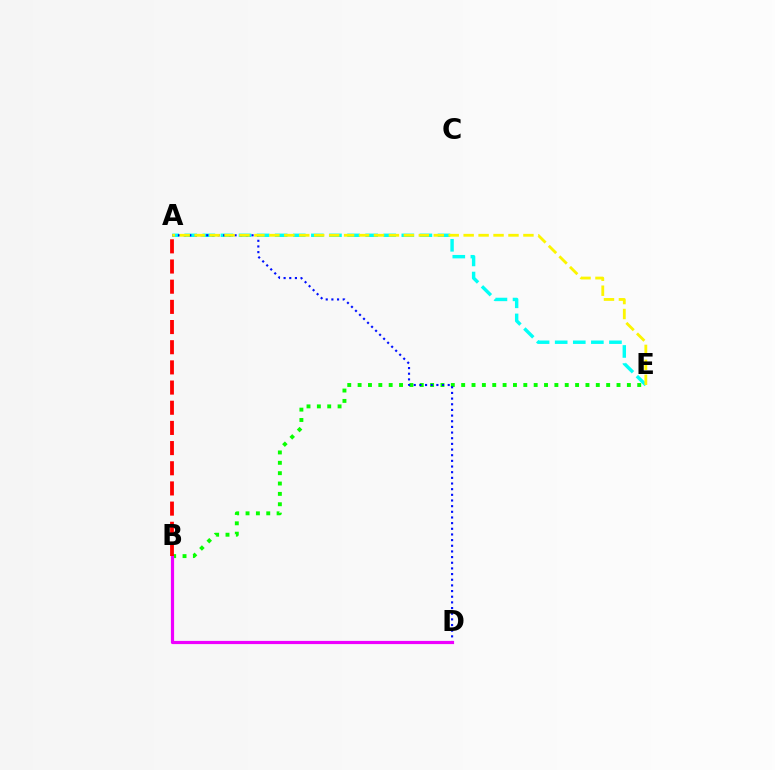{('A', 'E'): [{'color': '#00fff6', 'line_style': 'dashed', 'thickness': 2.46}, {'color': '#fcf500', 'line_style': 'dashed', 'thickness': 2.03}], ('B', 'E'): [{'color': '#08ff00', 'line_style': 'dotted', 'thickness': 2.81}], ('A', 'D'): [{'color': '#0010ff', 'line_style': 'dotted', 'thickness': 1.54}], ('B', 'D'): [{'color': '#ee00ff', 'line_style': 'solid', 'thickness': 2.29}], ('A', 'B'): [{'color': '#ff0000', 'line_style': 'dashed', 'thickness': 2.74}]}